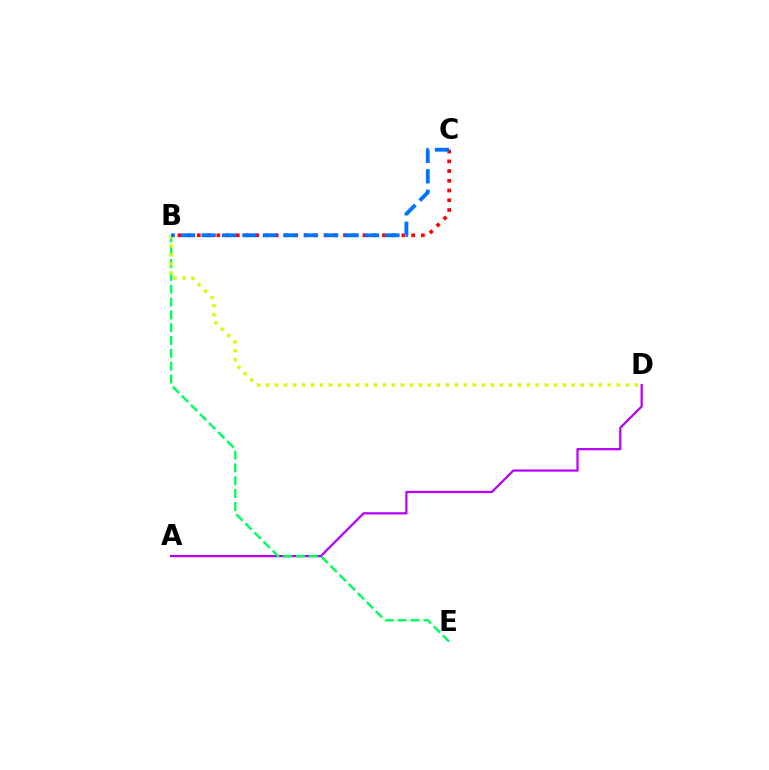{('A', 'D'): [{'color': '#b900ff', 'line_style': 'solid', 'thickness': 1.61}], ('B', 'C'): [{'color': '#ff0000', 'line_style': 'dotted', 'thickness': 2.65}, {'color': '#0074ff', 'line_style': 'dashed', 'thickness': 2.78}], ('B', 'E'): [{'color': '#00ff5c', 'line_style': 'dashed', 'thickness': 1.74}], ('B', 'D'): [{'color': '#d1ff00', 'line_style': 'dotted', 'thickness': 2.44}]}